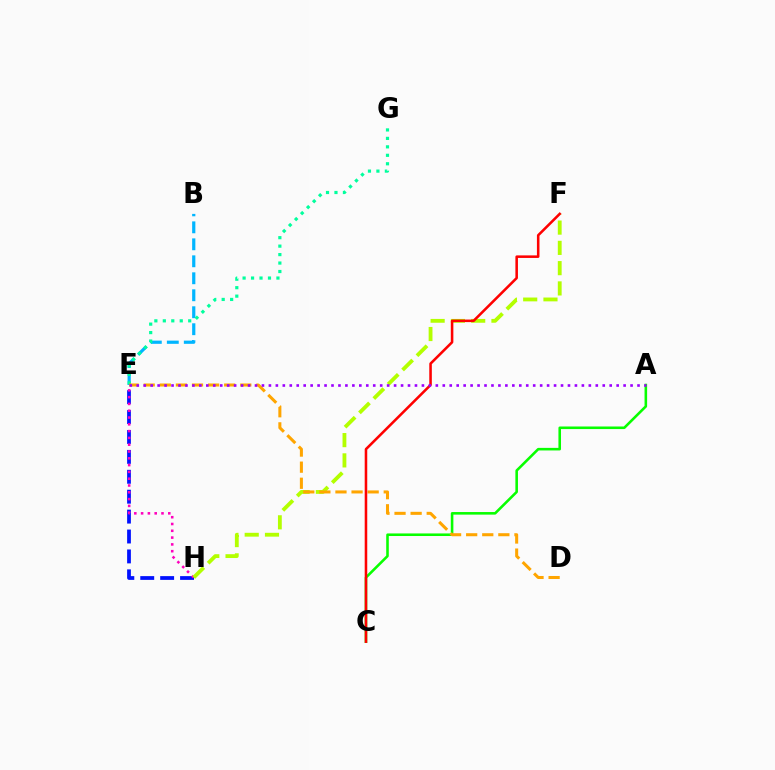{('B', 'E'): [{'color': '#00b5ff', 'line_style': 'dashed', 'thickness': 2.31}], ('A', 'C'): [{'color': '#08ff00', 'line_style': 'solid', 'thickness': 1.86}], ('E', 'H'): [{'color': '#0010ff', 'line_style': 'dashed', 'thickness': 2.7}, {'color': '#ff00bd', 'line_style': 'dotted', 'thickness': 1.85}], ('E', 'G'): [{'color': '#00ff9d', 'line_style': 'dotted', 'thickness': 2.3}], ('F', 'H'): [{'color': '#b3ff00', 'line_style': 'dashed', 'thickness': 2.75}], ('D', 'E'): [{'color': '#ffa500', 'line_style': 'dashed', 'thickness': 2.19}], ('C', 'F'): [{'color': '#ff0000', 'line_style': 'solid', 'thickness': 1.84}], ('A', 'E'): [{'color': '#9b00ff', 'line_style': 'dotted', 'thickness': 1.89}]}